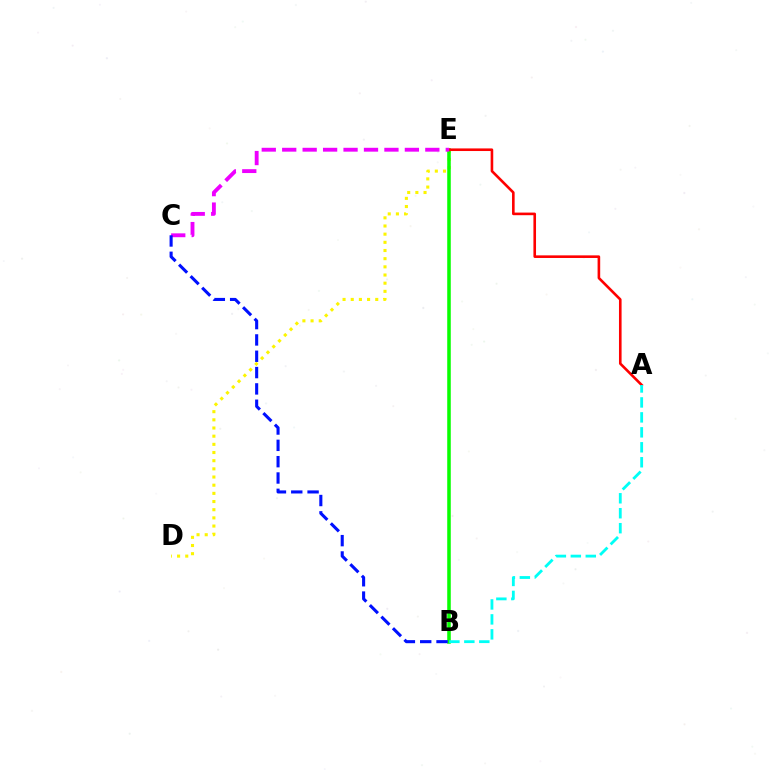{('D', 'E'): [{'color': '#fcf500', 'line_style': 'dotted', 'thickness': 2.22}], ('B', 'E'): [{'color': '#08ff00', 'line_style': 'solid', 'thickness': 2.55}], ('A', 'E'): [{'color': '#ff0000', 'line_style': 'solid', 'thickness': 1.88}], ('C', 'E'): [{'color': '#ee00ff', 'line_style': 'dashed', 'thickness': 2.78}], ('B', 'C'): [{'color': '#0010ff', 'line_style': 'dashed', 'thickness': 2.22}], ('A', 'B'): [{'color': '#00fff6', 'line_style': 'dashed', 'thickness': 2.03}]}